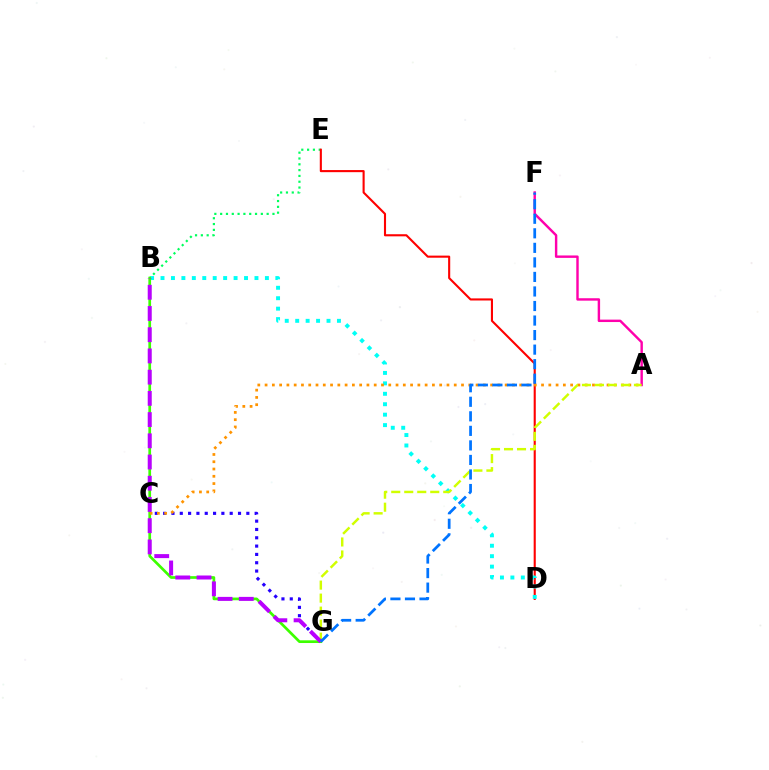{('B', 'E'): [{'color': '#00ff5c', 'line_style': 'dotted', 'thickness': 1.58}], ('D', 'E'): [{'color': '#ff0000', 'line_style': 'solid', 'thickness': 1.52}], ('B', 'D'): [{'color': '#00fff6', 'line_style': 'dotted', 'thickness': 2.84}], ('B', 'G'): [{'color': '#3dff00', 'line_style': 'solid', 'thickness': 1.94}, {'color': '#b900ff', 'line_style': 'dashed', 'thickness': 2.88}], ('C', 'G'): [{'color': '#2500ff', 'line_style': 'dotted', 'thickness': 2.26}], ('A', 'F'): [{'color': '#ff00ac', 'line_style': 'solid', 'thickness': 1.74}], ('A', 'C'): [{'color': '#ff9400', 'line_style': 'dotted', 'thickness': 1.98}], ('A', 'G'): [{'color': '#d1ff00', 'line_style': 'dashed', 'thickness': 1.77}], ('F', 'G'): [{'color': '#0074ff', 'line_style': 'dashed', 'thickness': 1.98}]}